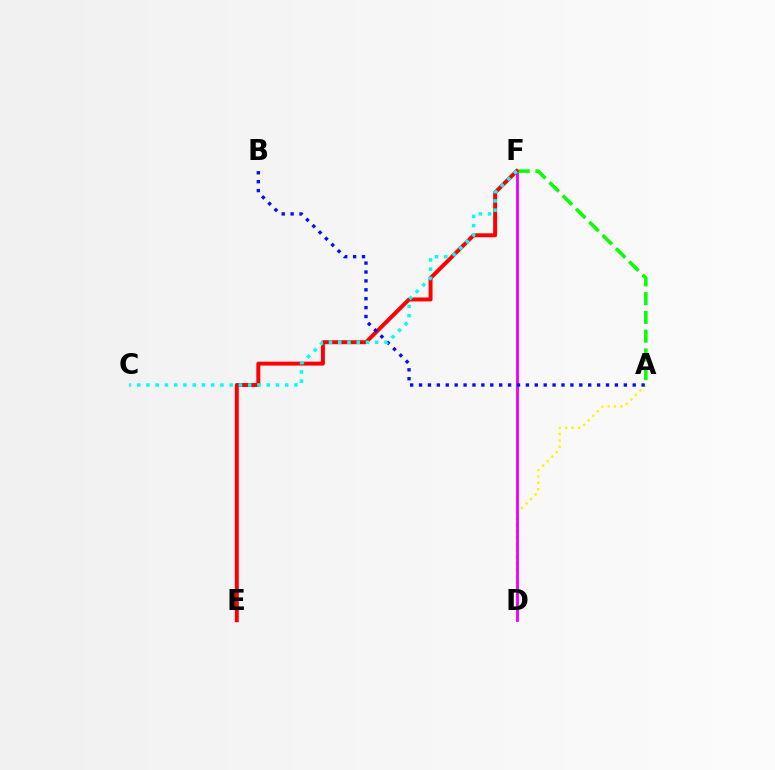{('A', 'D'): [{'color': '#fcf500', 'line_style': 'dotted', 'thickness': 1.74}], ('D', 'F'): [{'color': '#ee00ff', 'line_style': 'solid', 'thickness': 2.05}], ('A', 'F'): [{'color': '#08ff00', 'line_style': 'dashed', 'thickness': 2.55}], ('E', 'F'): [{'color': '#ff0000', 'line_style': 'solid', 'thickness': 2.85}], ('A', 'B'): [{'color': '#0010ff', 'line_style': 'dotted', 'thickness': 2.42}], ('C', 'F'): [{'color': '#00fff6', 'line_style': 'dotted', 'thickness': 2.51}]}